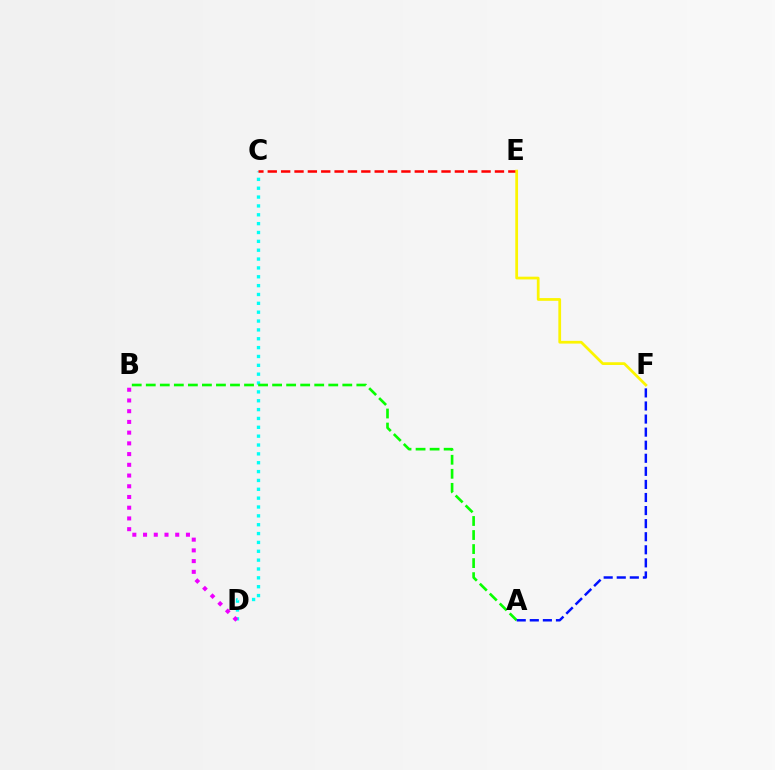{('C', 'D'): [{'color': '#00fff6', 'line_style': 'dotted', 'thickness': 2.41}], ('C', 'E'): [{'color': '#ff0000', 'line_style': 'dashed', 'thickness': 1.82}], ('E', 'F'): [{'color': '#fcf500', 'line_style': 'solid', 'thickness': 1.98}], ('A', 'B'): [{'color': '#08ff00', 'line_style': 'dashed', 'thickness': 1.91}], ('B', 'D'): [{'color': '#ee00ff', 'line_style': 'dotted', 'thickness': 2.91}], ('A', 'F'): [{'color': '#0010ff', 'line_style': 'dashed', 'thickness': 1.78}]}